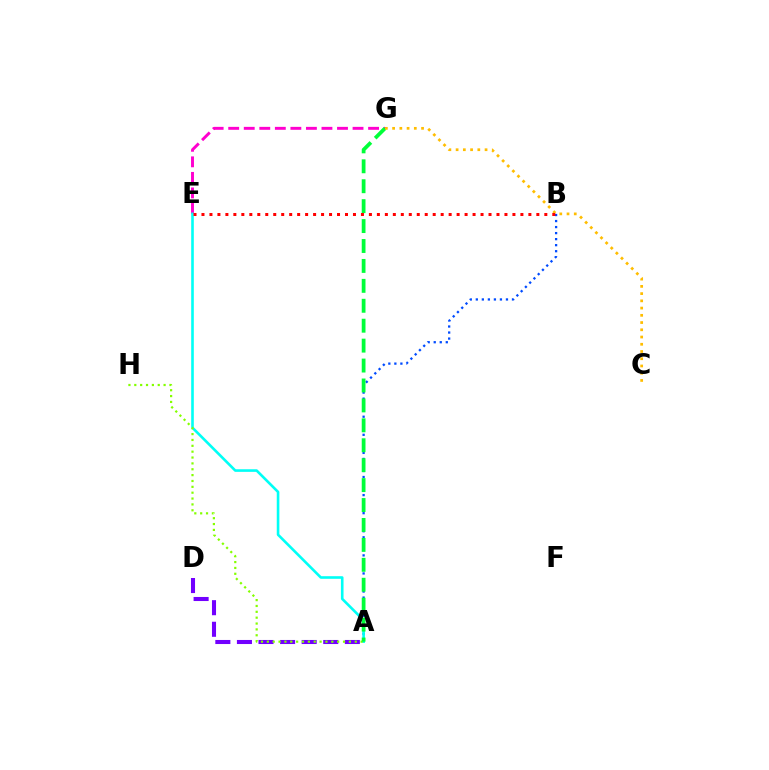{('E', 'G'): [{'color': '#ff00cf', 'line_style': 'dashed', 'thickness': 2.11}], ('A', 'B'): [{'color': '#004bff', 'line_style': 'dotted', 'thickness': 1.64}], ('A', 'E'): [{'color': '#00fff6', 'line_style': 'solid', 'thickness': 1.88}], ('A', 'D'): [{'color': '#7200ff', 'line_style': 'dashed', 'thickness': 2.93}], ('A', 'H'): [{'color': '#84ff00', 'line_style': 'dotted', 'thickness': 1.59}], ('A', 'G'): [{'color': '#00ff39', 'line_style': 'dashed', 'thickness': 2.71}], ('C', 'G'): [{'color': '#ffbd00', 'line_style': 'dotted', 'thickness': 1.97}], ('B', 'E'): [{'color': '#ff0000', 'line_style': 'dotted', 'thickness': 2.17}]}